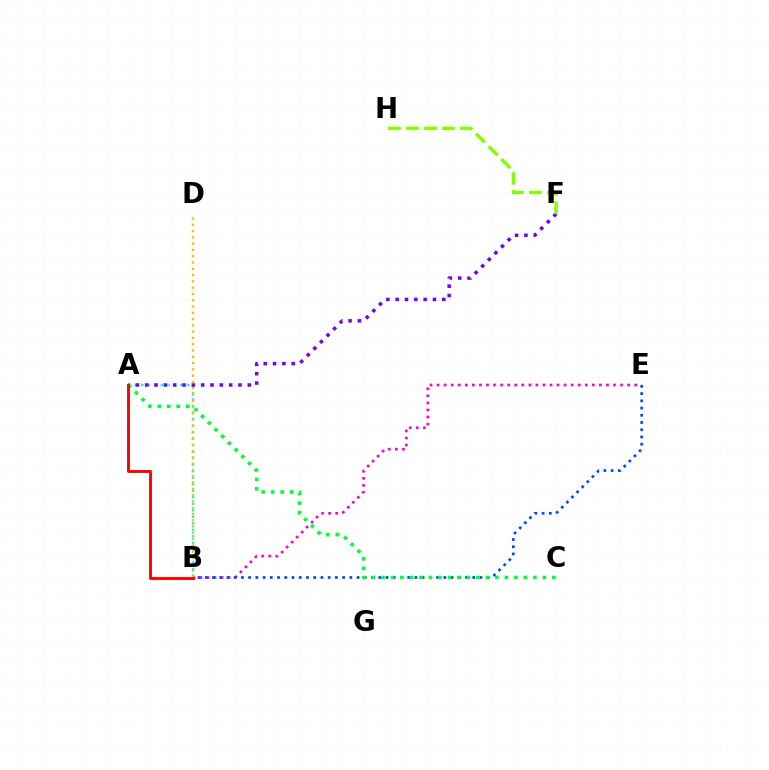{('B', 'E'): [{'color': '#ff00cf', 'line_style': 'dotted', 'thickness': 1.92}, {'color': '#004bff', 'line_style': 'dotted', 'thickness': 1.96}], ('A', 'B'): [{'color': '#00fff6', 'line_style': 'dotted', 'thickness': 1.77}, {'color': '#ff0000', 'line_style': 'solid', 'thickness': 2.08}], ('A', 'F'): [{'color': '#7200ff', 'line_style': 'dotted', 'thickness': 2.53}], ('A', 'C'): [{'color': '#00ff39', 'line_style': 'dotted', 'thickness': 2.58}], ('B', 'D'): [{'color': '#ffbd00', 'line_style': 'dotted', 'thickness': 1.71}], ('F', 'H'): [{'color': '#84ff00', 'line_style': 'dashed', 'thickness': 2.44}]}